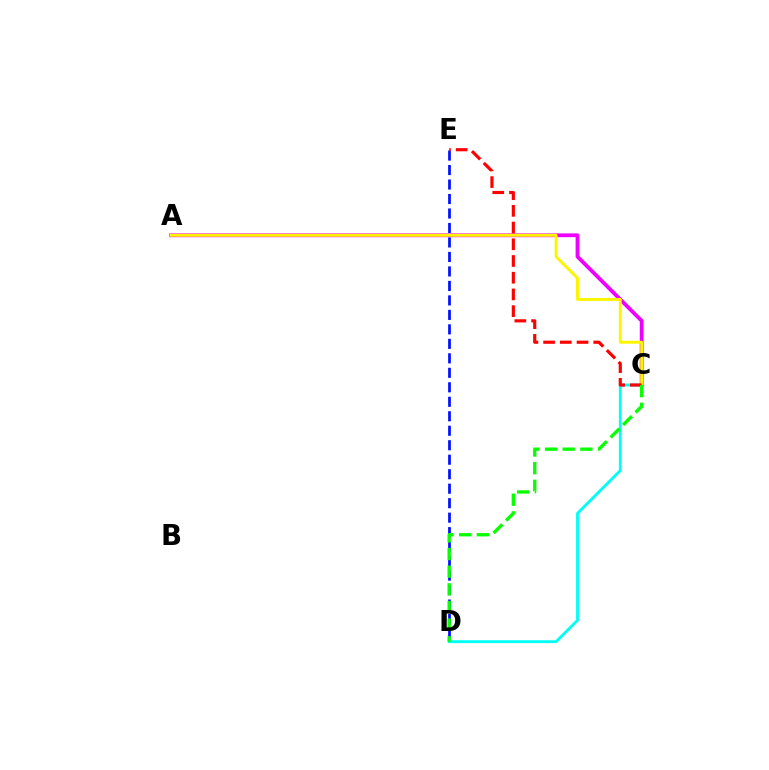{('C', 'D'): [{'color': '#00fff6', 'line_style': 'solid', 'thickness': 2.05}, {'color': '#08ff00', 'line_style': 'dashed', 'thickness': 2.4}], ('A', 'C'): [{'color': '#ee00ff', 'line_style': 'solid', 'thickness': 2.72}, {'color': '#fcf500', 'line_style': 'solid', 'thickness': 2.12}], ('D', 'E'): [{'color': '#0010ff', 'line_style': 'dashed', 'thickness': 1.97}], ('C', 'E'): [{'color': '#ff0000', 'line_style': 'dashed', 'thickness': 2.27}]}